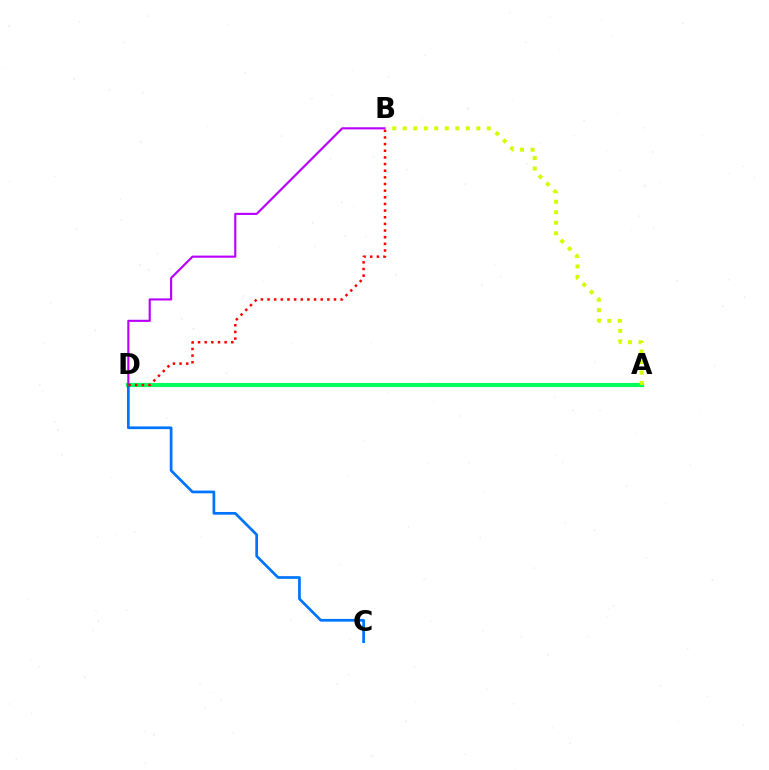{('A', 'D'): [{'color': '#00ff5c', 'line_style': 'solid', 'thickness': 2.99}], ('B', 'D'): [{'color': '#b900ff', 'line_style': 'solid', 'thickness': 1.55}, {'color': '#ff0000', 'line_style': 'dotted', 'thickness': 1.81}], ('A', 'B'): [{'color': '#d1ff00', 'line_style': 'dotted', 'thickness': 2.86}], ('C', 'D'): [{'color': '#0074ff', 'line_style': 'solid', 'thickness': 1.95}]}